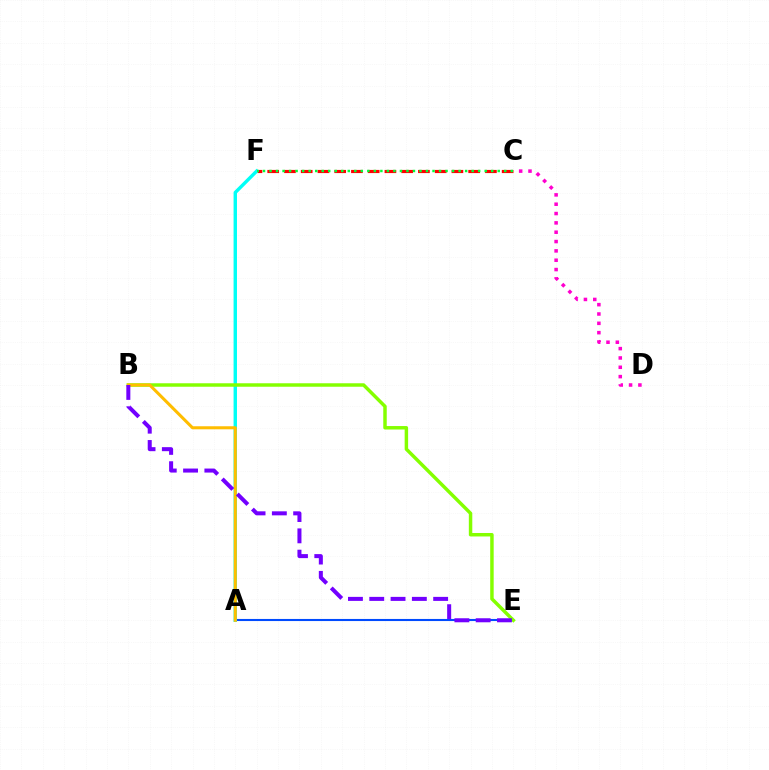{('C', 'F'): [{'color': '#ff0000', 'line_style': 'dashed', 'thickness': 2.28}, {'color': '#00ff39', 'line_style': 'dotted', 'thickness': 1.77}], ('C', 'D'): [{'color': '#ff00cf', 'line_style': 'dotted', 'thickness': 2.54}], ('A', 'E'): [{'color': '#004bff', 'line_style': 'solid', 'thickness': 1.51}], ('A', 'F'): [{'color': '#00fff6', 'line_style': 'solid', 'thickness': 2.46}], ('B', 'E'): [{'color': '#84ff00', 'line_style': 'solid', 'thickness': 2.5}, {'color': '#7200ff', 'line_style': 'dashed', 'thickness': 2.89}], ('A', 'B'): [{'color': '#ffbd00', 'line_style': 'solid', 'thickness': 2.2}]}